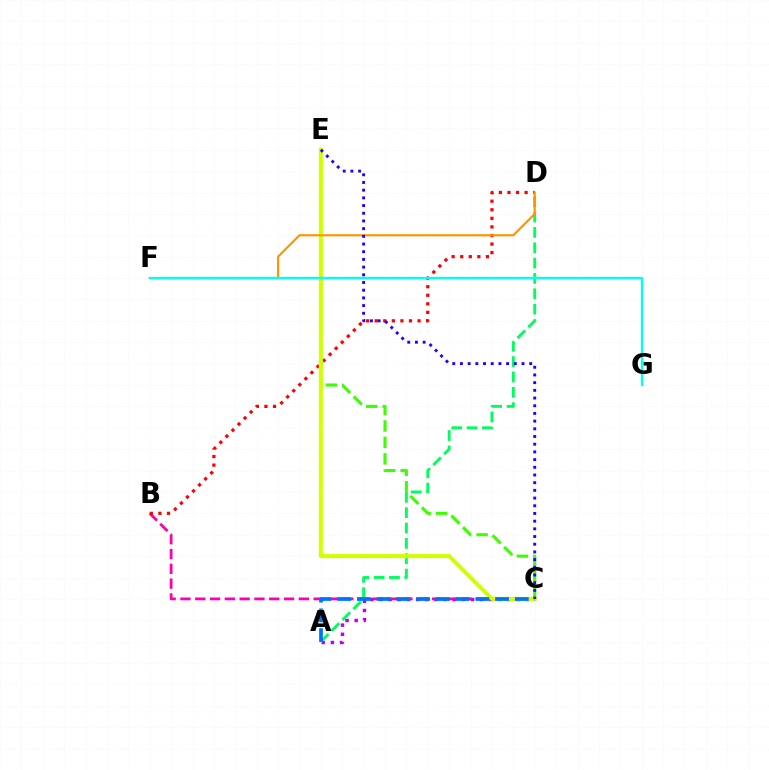{('A', 'C'): [{'color': '#b900ff', 'line_style': 'dotted', 'thickness': 2.49}, {'color': '#0074ff', 'line_style': 'dashed', 'thickness': 2.68}], ('B', 'C'): [{'color': '#ff00ac', 'line_style': 'dashed', 'thickness': 2.01}], ('A', 'D'): [{'color': '#00ff5c', 'line_style': 'dashed', 'thickness': 2.08}], ('B', 'D'): [{'color': '#ff0000', 'line_style': 'dotted', 'thickness': 2.33}], ('C', 'E'): [{'color': '#3dff00', 'line_style': 'dashed', 'thickness': 2.23}, {'color': '#d1ff00', 'line_style': 'solid', 'thickness': 2.91}, {'color': '#2500ff', 'line_style': 'dotted', 'thickness': 2.09}], ('D', 'F'): [{'color': '#ff9400', 'line_style': 'solid', 'thickness': 1.55}], ('F', 'G'): [{'color': '#00fff6', 'line_style': 'solid', 'thickness': 1.67}]}